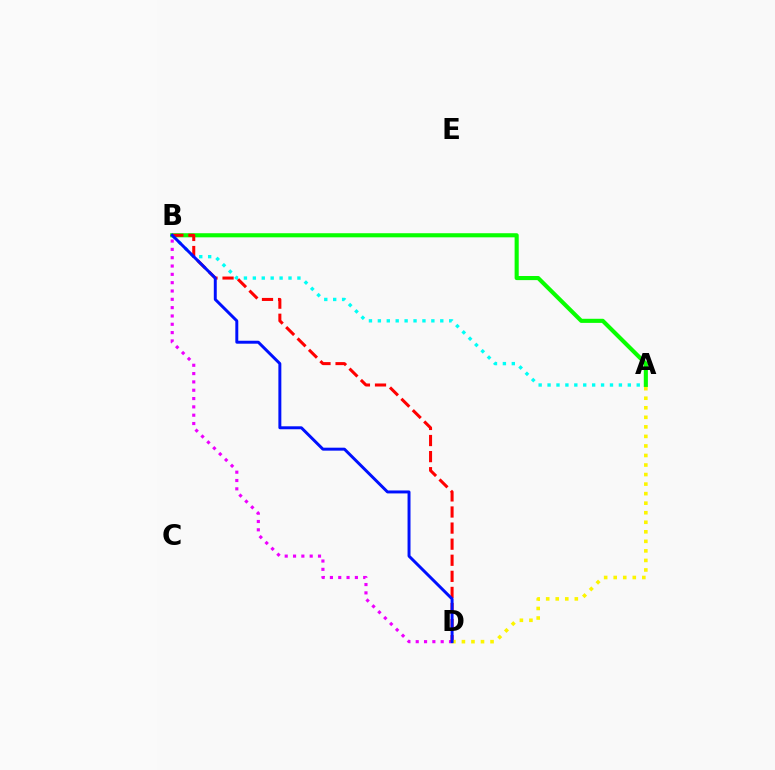{('A', 'B'): [{'color': '#00fff6', 'line_style': 'dotted', 'thickness': 2.42}, {'color': '#08ff00', 'line_style': 'solid', 'thickness': 2.96}], ('B', 'D'): [{'color': '#ee00ff', 'line_style': 'dotted', 'thickness': 2.26}, {'color': '#ff0000', 'line_style': 'dashed', 'thickness': 2.19}, {'color': '#0010ff', 'line_style': 'solid', 'thickness': 2.13}], ('A', 'D'): [{'color': '#fcf500', 'line_style': 'dotted', 'thickness': 2.59}]}